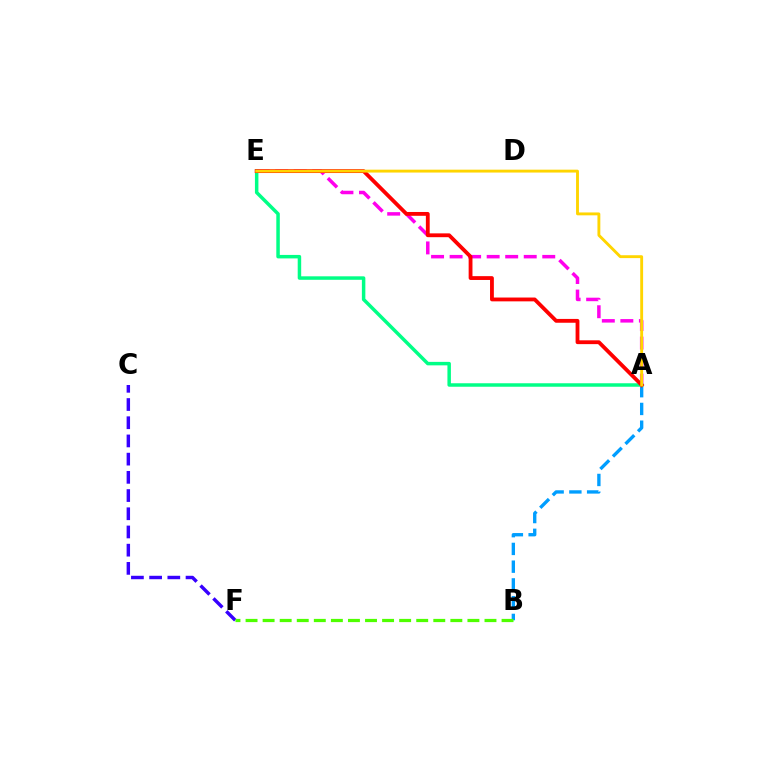{('A', 'E'): [{'color': '#ff00ed', 'line_style': 'dashed', 'thickness': 2.52}, {'color': '#00ff86', 'line_style': 'solid', 'thickness': 2.51}, {'color': '#ff0000', 'line_style': 'solid', 'thickness': 2.75}, {'color': '#ffd500', 'line_style': 'solid', 'thickness': 2.07}], ('A', 'B'): [{'color': '#009eff', 'line_style': 'dashed', 'thickness': 2.41}], ('C', 'F'): [{'color': '#3700ff', 'line_style': 'dashed', 'thickness': 2.47}], ('B', 'F'): [{'color': '#4fff00', 'line_style': 'dashed', 'thickness': 2.32}]}